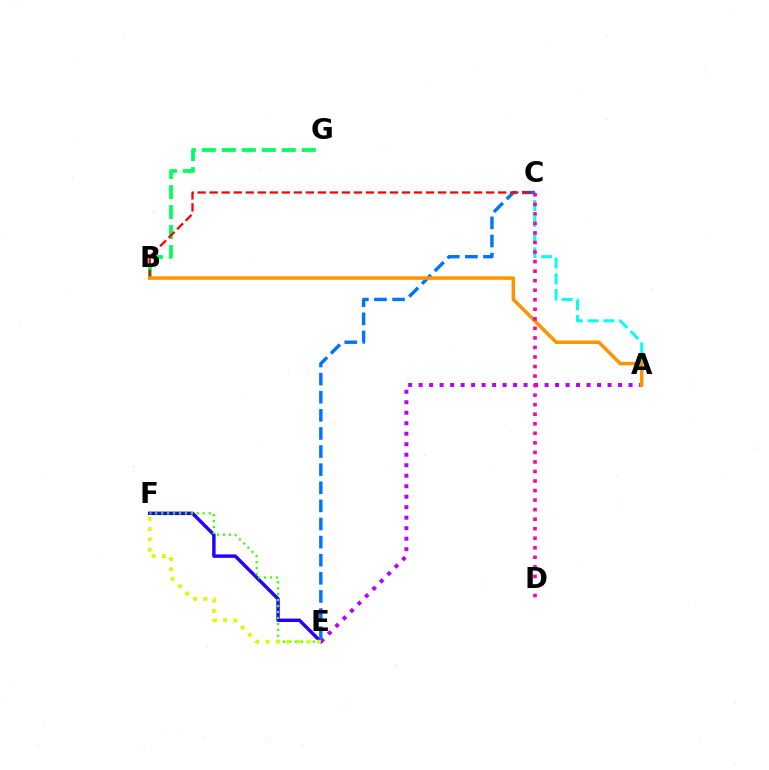{('E', 'F'): [{'color': '#2500ff', 'line_style': 'solid', 'thickness': 2.48}, {'color': '#3dff00', 'line_style': 'dotted', 'thickness': 1.61}, {'color': '#d1ff00', 'line_style': 'dotted', 'thickness': 2.79}], ('A', 'C'): [{'color': '#00fff6', 'line_style': 'dashed', 'thickness': 2.14}], ('A', 'E'): [{'color': '#b900ff', 'line_style': 'dotted', 'thickness': 2.85}], ('C', 'E'): [{'color': '#0074ff', 'line_style': 'dashed', 'thickness': 2.46}], ('B', 'G'): [{'color': '#00ff5c', 'line_style': 'dashed', 'thickness': 2.72}], ('B', 'C'): [{'color': '#ff0000', 'line_style': 'dashed', 'thickness': 1.63}], ('A', 'B'): [{'color': '#ff9400', 'line_style': 'solid', 'thickness': 2.53}], ('C', 'D'): [{'color': '#ff00ac', 'line_style': 'dotted', 'thickness': 2.59}]}